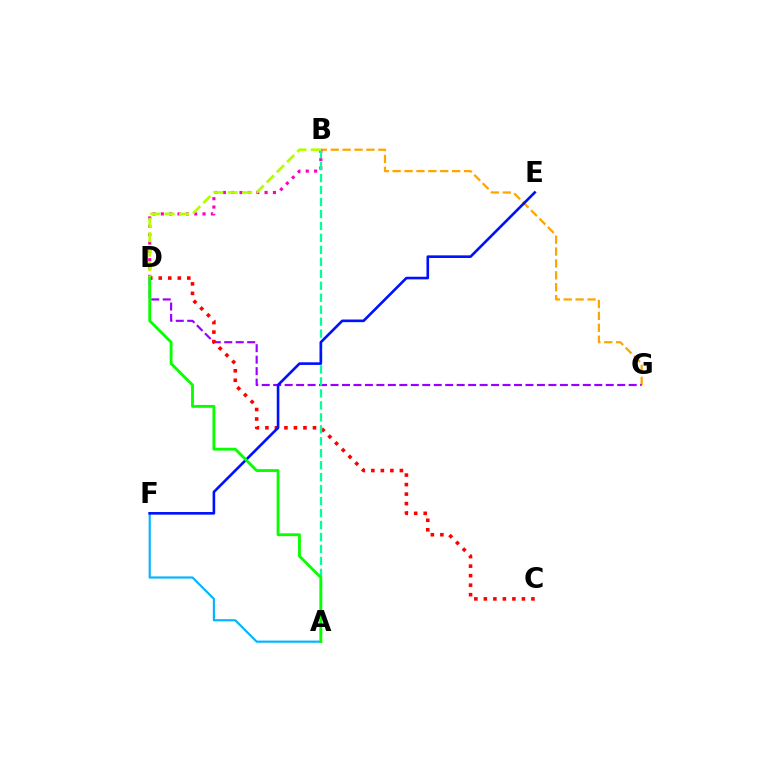{('B', 'G'): [{'color': '#ffa500', 'line_style': 'dashed', 'thickness': 1.62}], ('D', 'G'): [{'color': '#9b00ff', 'line_style': 'dashed', 'thickness': 1.56}], ('A', 'F'): [{'color': '#00b5ff', 'line_style': 'solid', 'thickness': 1.55}], ('C', 'D'): [{'color': '#ff0000', 'line_style': 'dotted', 'thickness': 2.58}], ('B', 'D'): [{'color': '#ff00bd', 'line_style': 'dotted', 'thickness': 2.27}, {'color': '#b3ff00', 'line_style': 'dashed', 'thickness': 1.96}], ('A', 'B'): [{'color': '#00ff9d', 'line_style': 'dashed', 'thickness': 1.62}], ('E', 'F'): [{'color': '#0010ff', 'line_style': 'solid', 'thickness': 1.89}], ('A', 'D'): [{'color': '#08ff00', 'line_style': 'solid', 'thickness': 2.05}]}